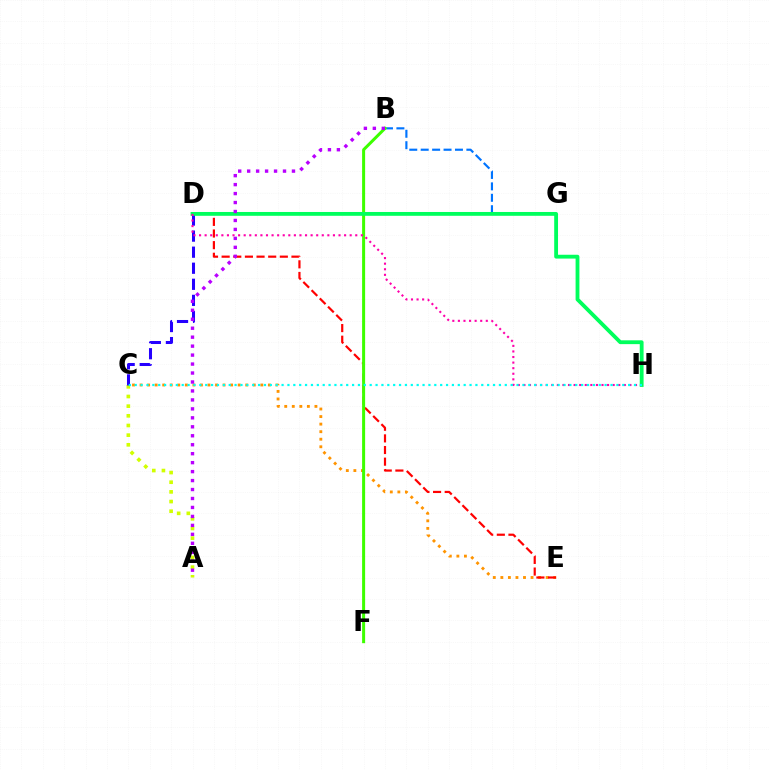{('B', 'G'): [{'color': '#0074ff', 'line_style': 'dashed', 'thickness': 1.55}], ('A', 'C'): [{'color': '#d1ff00', 'line_style': 'dotted', 'thickness': 2.63}], ('C', 'E'): [{'color': '#ff9400', 'line_style': 'dotted', 'thickness': 2.05}], ('D', 'E'): [{'color': '#ff0000', 'line_style': 'dashed', 'thickness': 1.58}], ('B', 'F'): [{'color': '#3dff00', 'line_style': 'solid', 'thickness': 2.17}], ('C', 'D'): [{'color': '#2500ff', 'line_style': 'dashed', 'thickness': 2.18}], ('D', 'H'): [{'color': '#00ff5c', 'line_style': 'solid', 'thickness': 2.75}, {'color': '#ff00ac', 'line_style': 'dotted', 'thickness': 1.52}], ('A', 'B'): [{'color': '#b900ff', 'line_style': 'dotted', 'thickness': 2.44}], ('C', 'H'): [{'color': '#00fff6', 'line_style': 'dotted', 'thickness': 1.6}]}